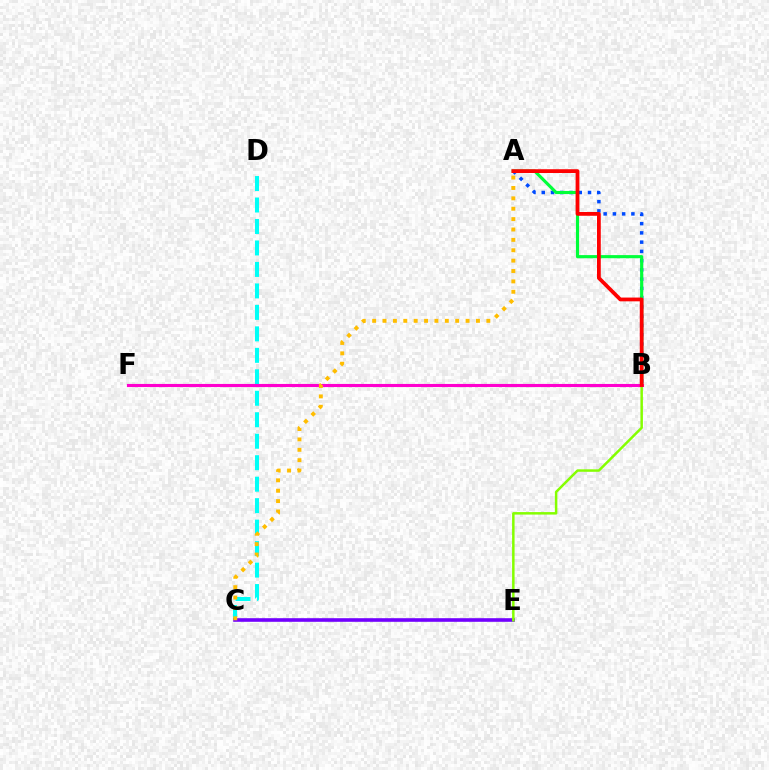{('A', 'B'): [{'color': '#004bff', 'line_style': 'dotted', 'thickness': 2.51}, {'color': '#00ff39', 'line_style': 'solid', 'thickness': 2.25}, {'color': '#ff0000', 'line_style': 'solid', 'thickness': 2.72}], ('C', 'D'): [{'color': '#00fff6', 'line_style': 'dashed', 'thickness': 2.92}], ('C', 'E'): [{'color': '#7200ff', 'line_style': 'solid', 'thickness': 2.6}], ('B', 'E'): [{'color': '#84ff00', 'line_style': 'solid', 'thickness': 1.79}], ('B', 'F'): [{'color': '#ff00cf', 'line_style': 'solid', 'thickness': 2.24}], ('A', 'C'): [{'color': '#ffbd00', 'line_style': 'dotted', 'thickness': 2.82}]}